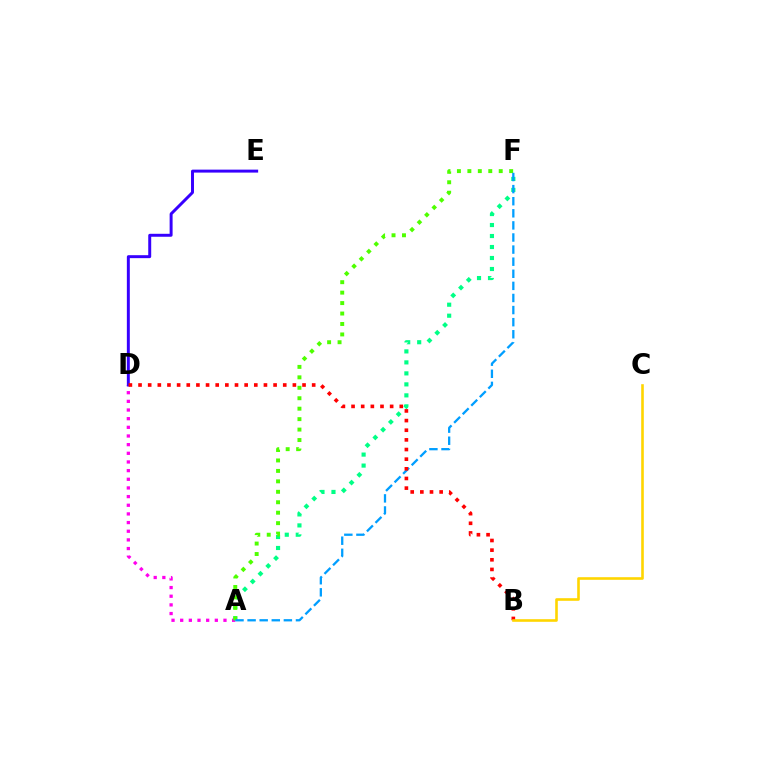{('A', 'D'): [{'color': '#ff00ed', 'line_style': 'dotted', 'thickness': 2.35}], ('A', 'F'): [{'color': '#00ff86', 'line_style': 'dotted', 'thickness': 2.99}, {'color': '#4fff00', 'line_style': 'dotted', 'thickness': 2.84}, {'color': '#009eff', 'line_style': 'dashed', 'thickness': 1.64}], ('D', 'E'): [{'color': '#3700ff', 'line_style': 'solid', 'thickness': 2.13}], ('B', 'D'): [{'color': '#ff0000', 'line_style': 'dotted', 'thickness': 2.62}], ('B', 'C'): [{'color': '#ffd500', 'line_style': 'solid', 'thickness': 1.89}]}